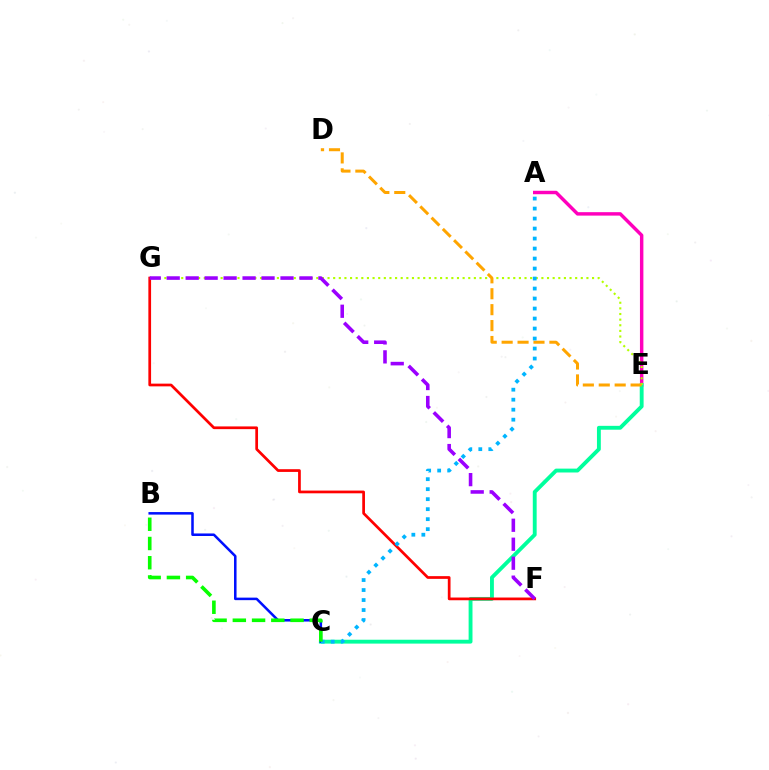{('A', 'E'): [{'color': '#ff00bd', 'line_style': 'solid', 'thickness': 2.48}], ('C', 'E'): [{'color': '#00ff9d', 'line_style': 'solid', 'thickness': 2.78}], ('E', 'G'): [{'color': '#b3ff00', 'line_style': 'dotted', 'thickness': 1.53}], ('F', 'G'): [{'color': '#ff0000', 'line_style': 'solid', 'thickness': 1.96}, {'color': '#9b00ff', 'line_style': 'dashed', 'thickness': 2.58}], ('B', 'C'): [{'color': '#0010ff', 'line_style': 'solid', 'thickness': 1.82}, {'color': '#08ff00', 'line_style': 'dashed', 'thickness': 2.61}], ('D', 'E'): [{'color': '#ffa500', 'line_style': 'dashed', 'thickness': 2.16}], ('A', 'C'): [{'color': '#00b5ff', 'line_style': 'dotted', 'thickness': 2.72}]}